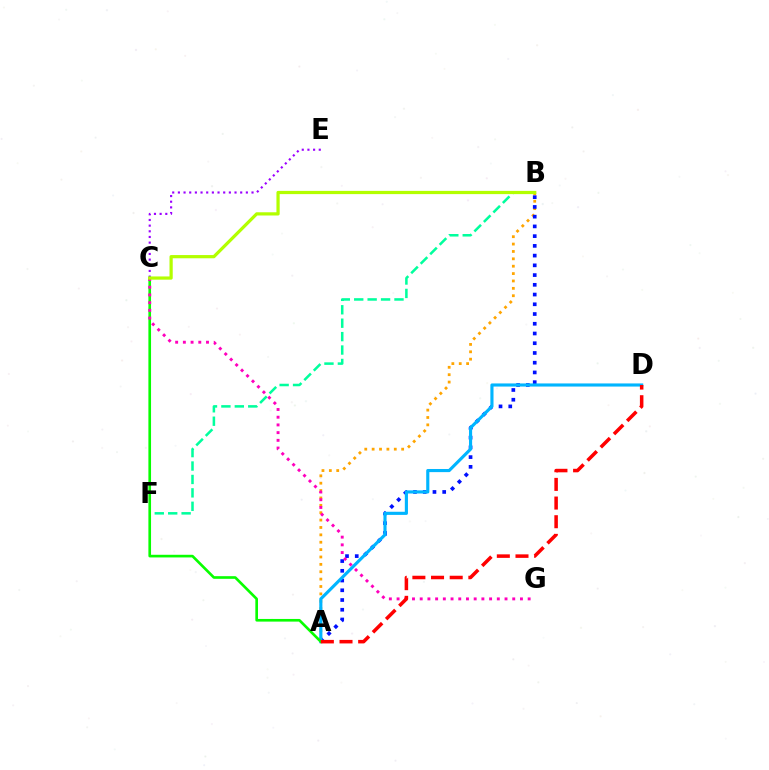{('B', 'F'): [{'color': '#00ff9d', 'line_style': 'dashed', 'thickness': 1.82}], ('A', 'B'): [{'color': '#ffa500', 'line_style': 'dotted', 'thickness': 2.0}, {'color': '#0010ff', 'line_style': 'dotted', 'thickness': 2.65}], ('C', 'E'): [{'color': '#9b00ff', 'line_style': 'dotted', 'thickness': 1.54}], ('A', 'D'): [{'color': '#00b5ff', 'line_style': 'solid', 'thickness': 2.25}, {'color': '#ff0000', 'line_style': 'dashed', 'thickness': 2.54}], ('A', 'C'): [{'color': '#08ff00', 'line_style': 'solid', 'thickness': 1.91}], ('C', 'G'): [{'color': '#ff00bd', 'line_style': 'dotted', 'thickness': 2.1}], ('B', 'C'): [{'color': '#b3ff00', 'line_style': 'solid', 'thickness': 2.32}]}